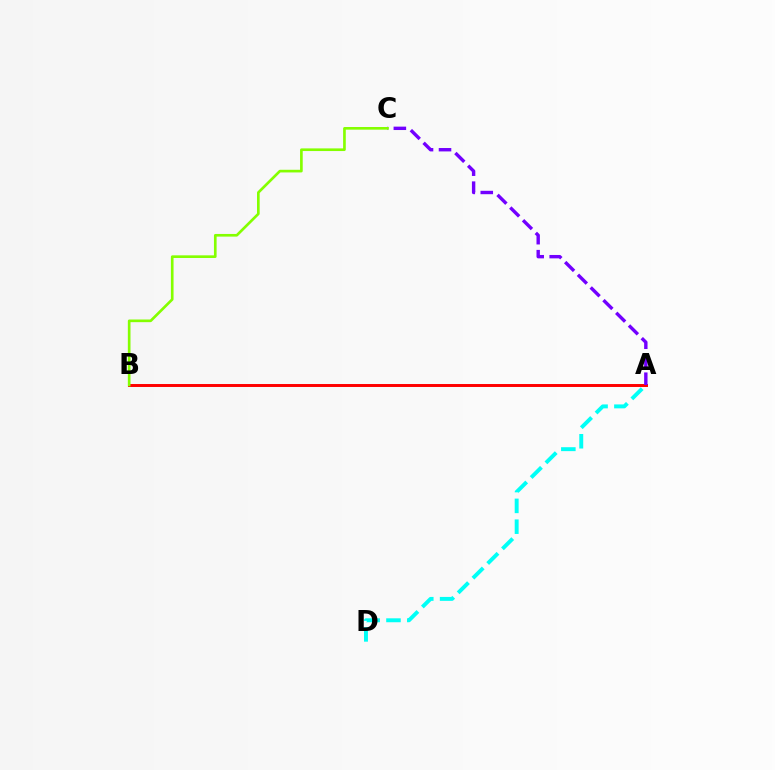{('A', 'B'): [{'color': '#ff0000', 'line_style': 'solid', 'thickness': 2.13}], ('A', 'D'): [{'color': '#00fff6', 'line_style': 'dashed', 'thickness': 2.83}], ('A', 'C'): [{'color': '#7200ff', 'line_style': 'dashed', 'thickness': 2.44}], ('B', 'C'): [{'color': '#84ff00', 'line_style': 'solid', 'thickness': 1.91}]}